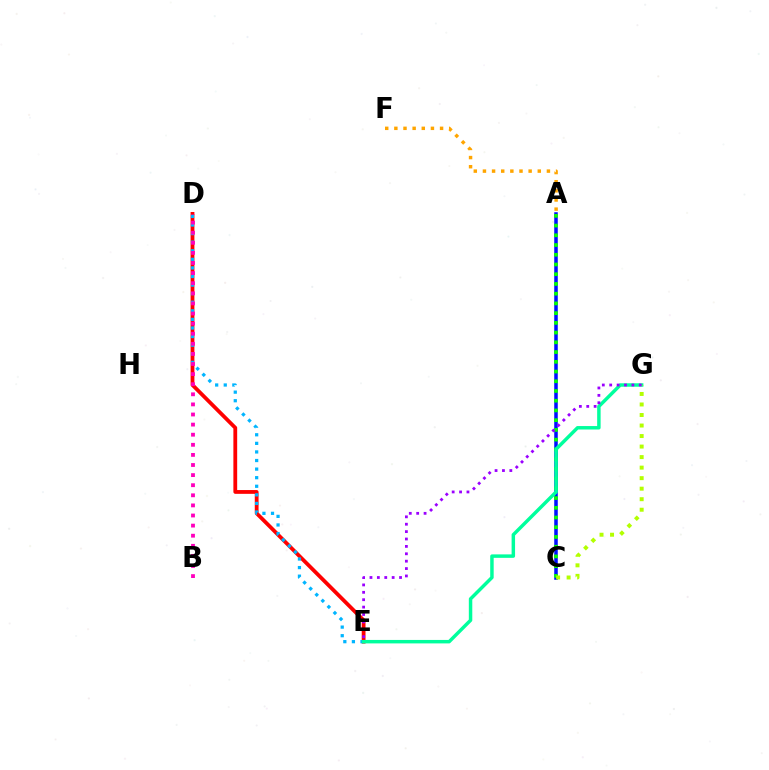{('D', 'E'): [{'color': '#ff0000', 'line_style': 'solid', 'thickness': 2.73}, {'color': '#00b5ff', 'line_style': 'dotted', 'thickness': 2.33}], ('A', 'C'): [{'color': '#0010ff', 'line_style': 'solid', 'thickness': 2.54}, {'color': '#08ff00', 'line_style': 'dotted', 'thickness': 2.64}], ('E', 'G'): [{'color': '#00ff9d', 'line_style': 'solid', 'thickness': 2.49}, {'color': '#9b00ff', 'line_style': 'dotted', 'thickness': 2.01}], ('A', 'F'): [{'color': '#ffa500', 'line_style': 'dotted', 'thickness': 2.48}], ('B', 'D'): [{'color': '#ff00bd', 'line_style': 'dotted', 'thickness': 2.74}], ('C', 'G'): [{'color': '#b3ff00', 'line_style': 'dotted', 'thickness': 2.86}]}